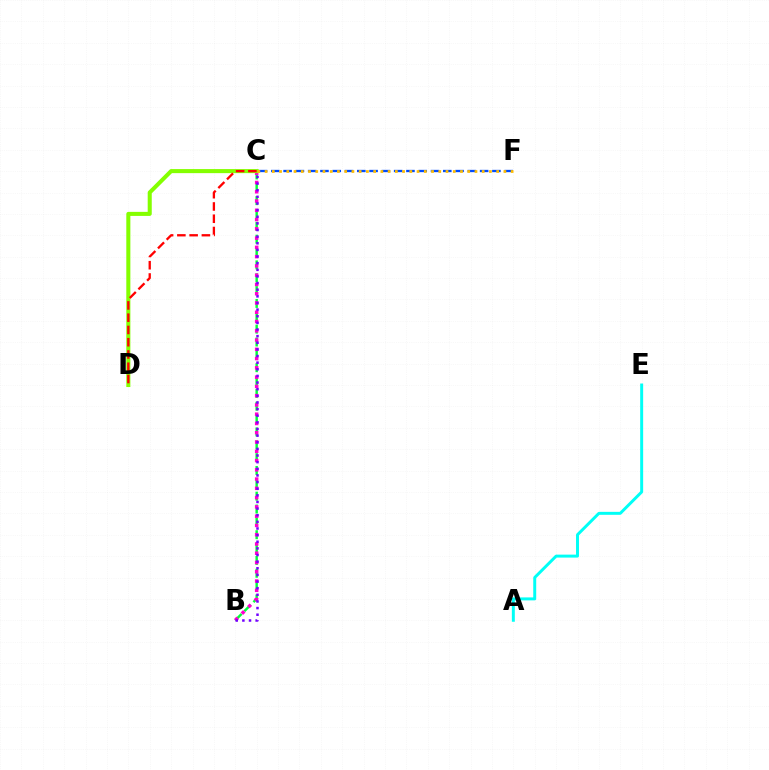{('B', 'C'): [{'color': '#00ff39', 'line_style': 'dashed', 'thickness': 1.75}, {'color': '#ff00cf', 'line_style': 'dotted', 'thickness': 2.52}, {'color': '#7200ff', 'line_style': 'dotted', 'thickness': 1.8}], ('C', 'F'): [{'color': '#004bff', 'line_style': 'dashed', 'thickness': 1.67}, {'color': '#ffbd00', 'line_style': 'dotted', 'thickness': 1.97}], ('C', 'D'): [{'color': '#84ff00', 'line_style': 'solid', 'thickness': 2.92}, {'color': '#ff0000', 'line_style': 'dashed', 'thickness': 1.67}], ('A', 'E'): [{'color': '#00fff6', 'line_style': 'solid', 'thickness': 2.13}]}